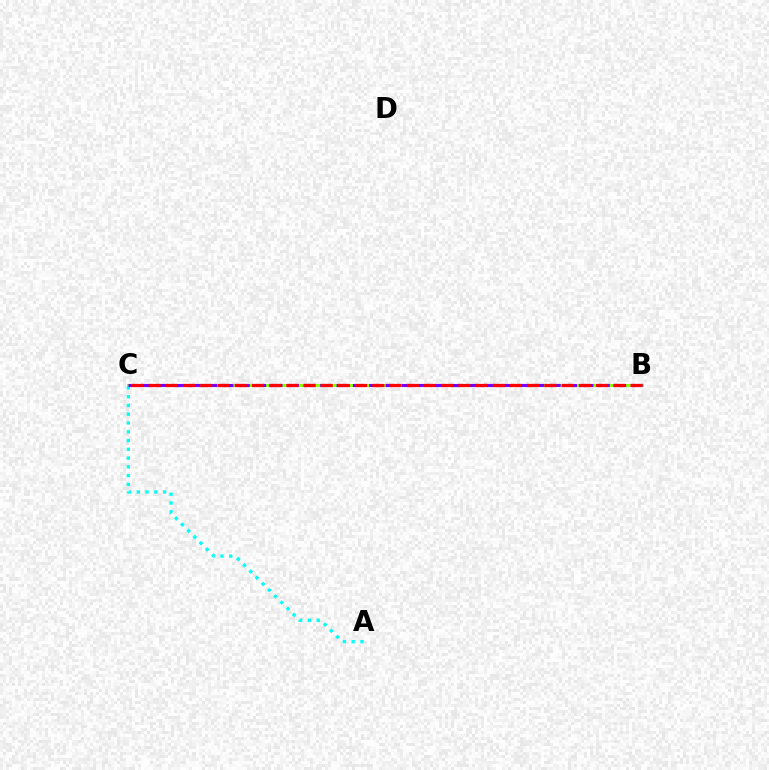{('B', 'C'): [{'color': '#84ff00', 'line_style': 'solid', 'thickness': 2.16}, {'color': '#7200ff', 'line_style': 'dashed', 'thickness': 2.22}, {'color': '#ff0000', 'line_style': 'dashed', 'thickness': 2.34}], ('A', 'C'): [{'color': '#00fff6', 'line_style': 'dotted', 'thickness': 2.38}]}